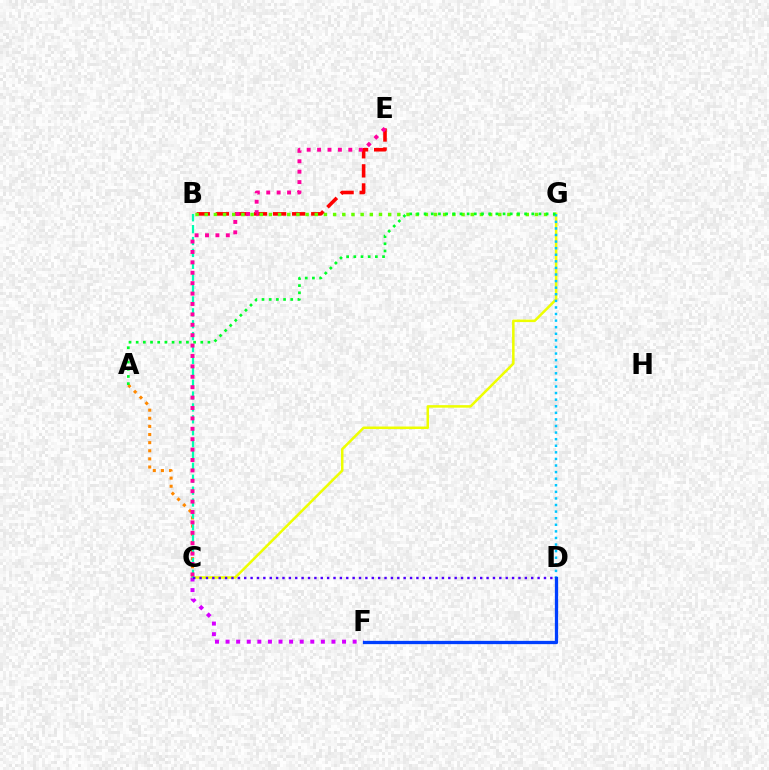{('B', 'E'): [{'color': '#ff0000', 'line_style': 'dashed', 'thickness': 2.59}], ('B', 'G'): [{'color': '#66ff00', 'line_style': 'dotted', 'thickness': 2.49}], ('C', 'G'): [{'color': '#eeff00', 'line_style': 'solid', 'thickness': 1.82}], ('A', 'C'): [{'color': '#ff8800', 'line_style': 'dotted', 'thickness': 2.21}], ('D', 'G'): [{'color': '#00c7ff', 'line_style': 'dotted', 'thickness': 1.79}], ('C', 'F'): [{'color': '#d600ff', 'line_style': 'dotted', 'thickness': 2.88}], ('A', 'G'): [{'color': '#00ff27', 'line_style': 'dotted', 'thickness': 1.95}], ('B', 'C'): [{'color': '#00ffaf', 'line_style': 'dashed', 'thickness': 1.61}], ('D', 'F'): [{'color': '#003fff', 'line_style': 'solid', 'thickness': 2.36}], ('C', 'D'): [{'color': '#4f00ff', 'line_style': 'dotted', 'thickness': 1.73}], ('C', 'E'): [{'color': '#ff00a0', 'line_style': 'dotted', 'thickness': 2.83}]}